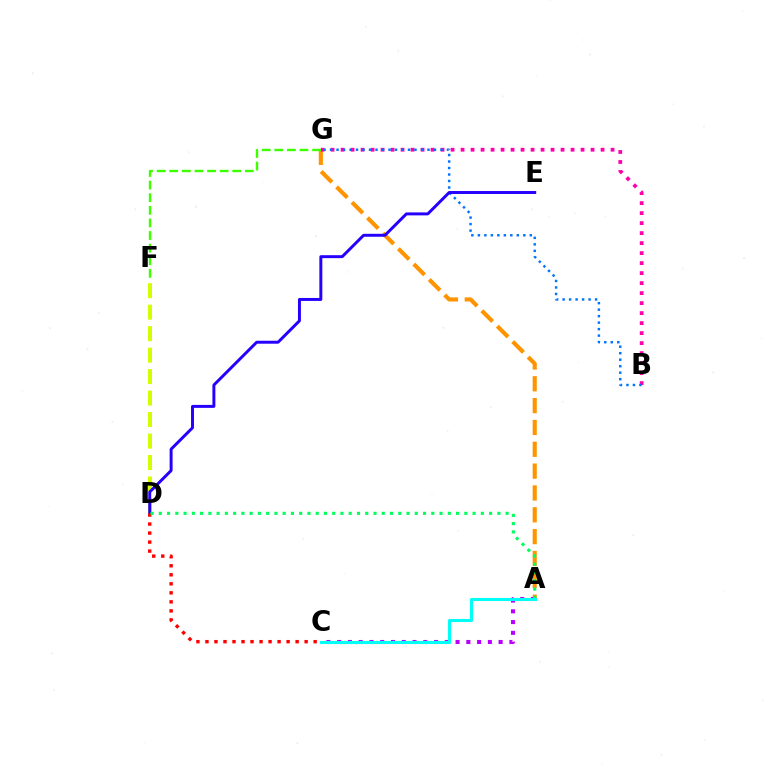{('D', 'F'): [{'color': '#d1ff00', 'line_style': 'dashed', 'thickness': 2.92}], ('A', 'G'): [{'color': '#ff9400', 'line_style': 'dashed', 'thickness': 2.97}], ('B', 'G'): [{'color': '#ff00ac', 'line_style': 'dotted', 'thickness': 2.72}, {'color': '#0074ff', 'line_style': 'dotted', 'thickness': 1.76}], ('F', 'G'): [{'color': '#3dff00', 'line_style': 'dashed', 'thickness': 1.71}], ('D', 'E'): [{'color': '#2500ff', 'line_style': 'solid', 'thickness': 2.13}], ('C', 'D'): [{'color': '#ff0000', 'line_style': 'dotted', 'thickness': 2.45}], ('A', 'C'): [{'color': '#b900ff', 'line_style': 'dotted', 'thickness': 2.92}, {'color': '#00fff6', 'line_style': 'solid', 'thickness': 2.21}], ('A', 'D'): [{'color': '#00ff5c', 'line_style': 'dotted', 'thickness': 2.24}]}